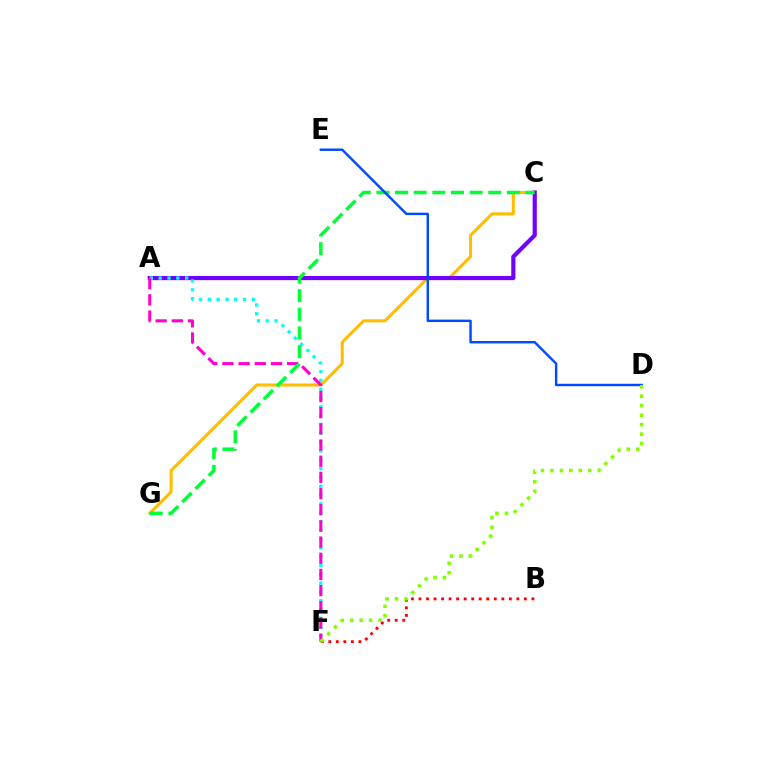{('B', 'F'): [{'color': '#ff0000', 'line_style': 'dotted', 'thickness': 2.05}], ('C', 'G'): [{'color': '#ffbd00', 'line_style': 'solid', 'thickness': 2.18}, {'color': '#00ff39', 'line_style': 'dashed', 'thickness': 2.53}], ('A', 'C'): [{'color': '#7200ff', 'line_style': 'solid', 'thickness': 2.99}], ('A', 'F'): [{'color': '#00fff6', 'line_style': 'dotted', 'thickness': 2.39}, {'color': '#ff00cf', 'line_style': 'dashed', 'thickness': 2.2}], ('D', 'E'): [{'color': '#004bff', 'line_style': 'solid', 'thickness': 1.75}], ('D', 'F'): [{'color': '#84ff00', 'line_style': 'dotted', 'thickness': 2.57}]}